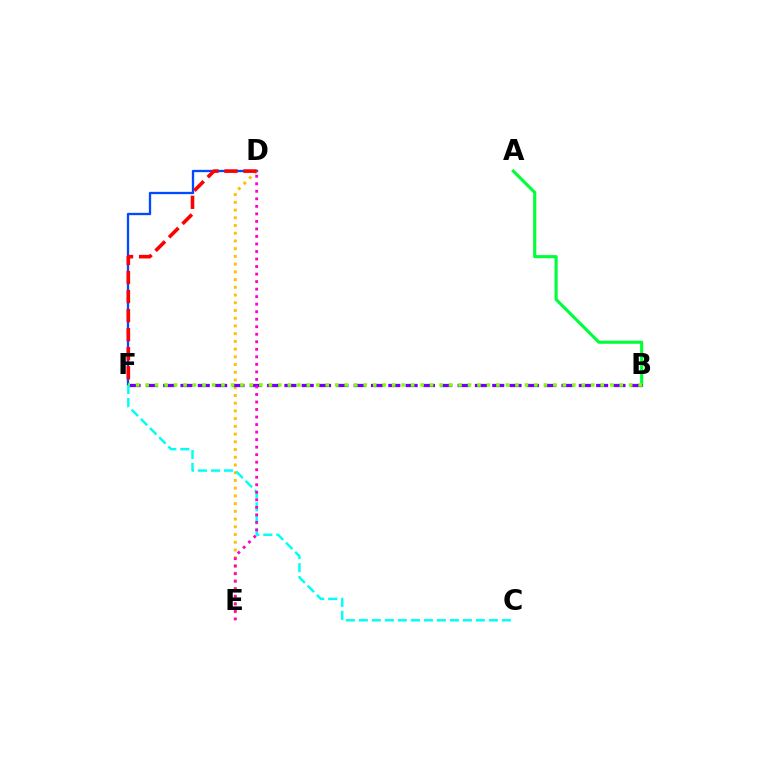{('D', 'F'): [{'color': '#004bff', 'line_style': 'solid', 'thickness': 1.67}, {'color': '#ff0000', 'line_style': 'dashed', 'thickness': 2.59}], ('D', 'E'): [{'color': '#ffbd00', 'line_style': 'dotted', 'thickness': 2.1}, {'color': '#ff00cf', 'line_style': 'dotted', 'thickness': 2.04}], ('A', 'B'): [{'color': '#00ff39', 'line_style': 'solid', 'thickness': 2.25}], ('B', 'F'): [{'color': '#7200ff', 'line_style': 'dashed', 'thickness': 2.35}, {'color': '#84ff00', 'line_style': 'dotted', 'thickness': 2.58}], ('C', 'F'): [{'color': '#00fff6', 'line_style': 'dashed', 'thickness': 1.77}]}